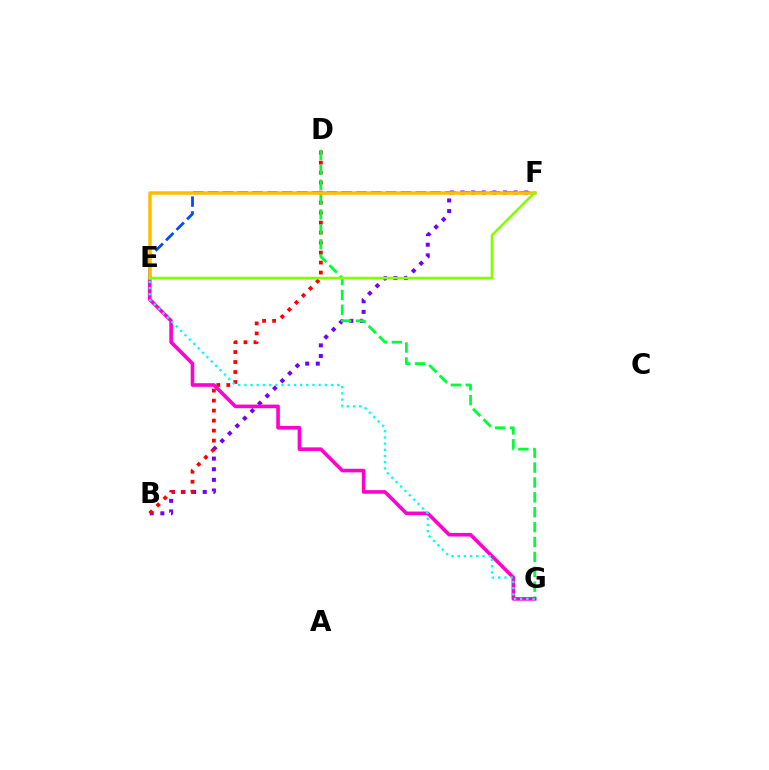{('E', 'F'): [{'color': '#004bff', 'line_style': 'dashed', 'thickness': 2.02}, {'color': '#ffbd00', 'line_style': 'solid', 'thickness': 2.53}, {'color': '#84ff00', 'line_style': 'solid', 'thickness': 1.87}], ('B', 'F'): [{'color': '#7200ff', 'line_style': 'dotted', 'thickness': 2.89}], ('B', 'D'): [{'color': '#ff0000', 'line_style': 'dotted', 'thickness': 2.72}], ('D', 'G'): [{'color': '#00ff39', 'line_style': 'dashed', 'thickness': 2.02}], ('E', 'G'): [{'color': '#ff00cf', 'line_style': 'solid', 'thickness': 2.6}, {'color': '#00fff6', 'line_style': 'dotted', 'thickness': 1.68}]}